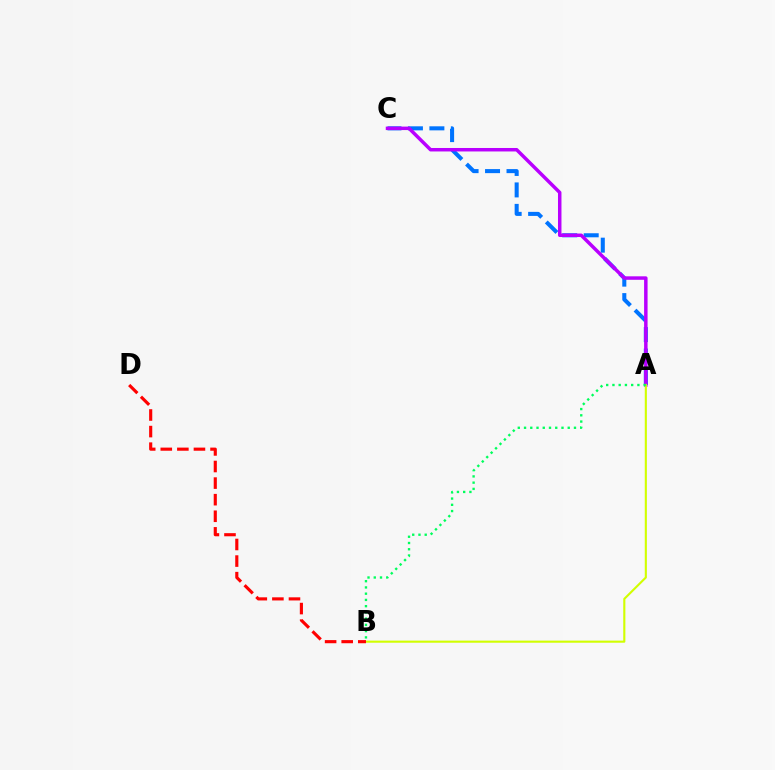{('A', 'C'): [{'color': '#0074ff', 'line_style': 'dashed', 'thickness': 2.92}, {'color': '#b900ff', 'line_style': 'solid', 'thickness': 2.51}], ('A', 'B'): [{'color': '#d1ff00', 'line_style': 'solid', 'thickness': 1.53}, {'color': '#00ff5c', 'line_style': 'dotted', 'thickness': 1.7}], ('B', 'D'): [{'color': '#ff0000', 'line_style': 'dashed', 'thickness': 2.25}]}